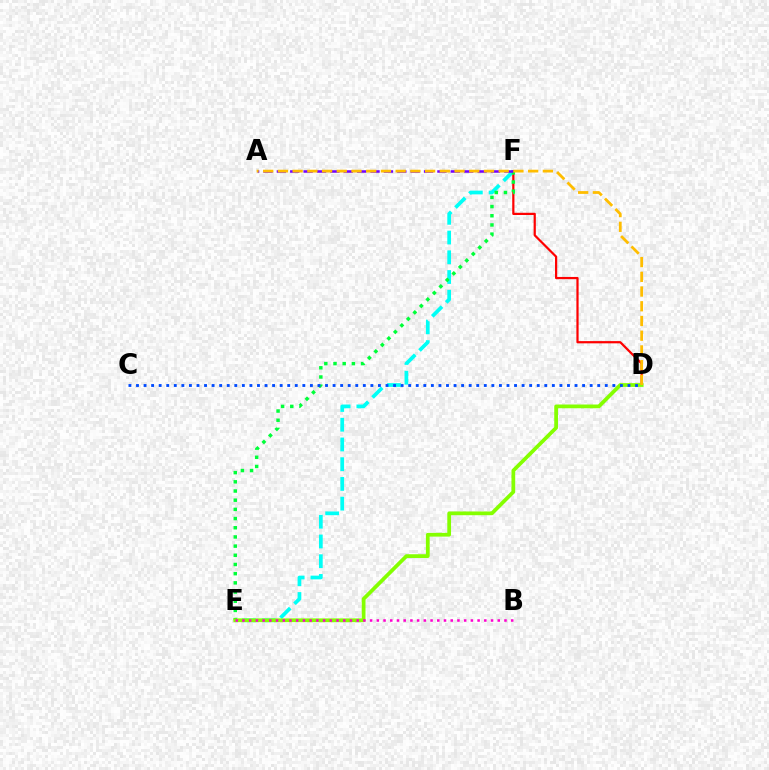{('D', 'F'): [{'color': '#ff0000', 'line_style': 'solid', 'thickness': 1.6}], ('E', 'F'): [{'color': '#00fff6', 'line_style': 'dashed', 'thickness': 2.68}, {'color': '#00ff39', 'line_style': 'dotted', 'thickness': 2.5}], ('A', 'F'): [{'color': '#7200ff', 'line_style': 'dashed', 'thickness': 1.82}], ('D', 'E'): [{'color': '#84ff00', 'line_style': 'solid', 'thickness': 2.69}], ('B', 'E'): [{'color': '#ff00cf', 'line_style': 'dotted', 'thickness': 1.83}], ('C', 'D'): [{'color': '#004bff', 'line_style': 'dotted', 'thickness': 2.05}], ('A', 'D'): [{'color': '#ffbd00', 'line_style': 'dashed', 'thickness': 2.0}]}